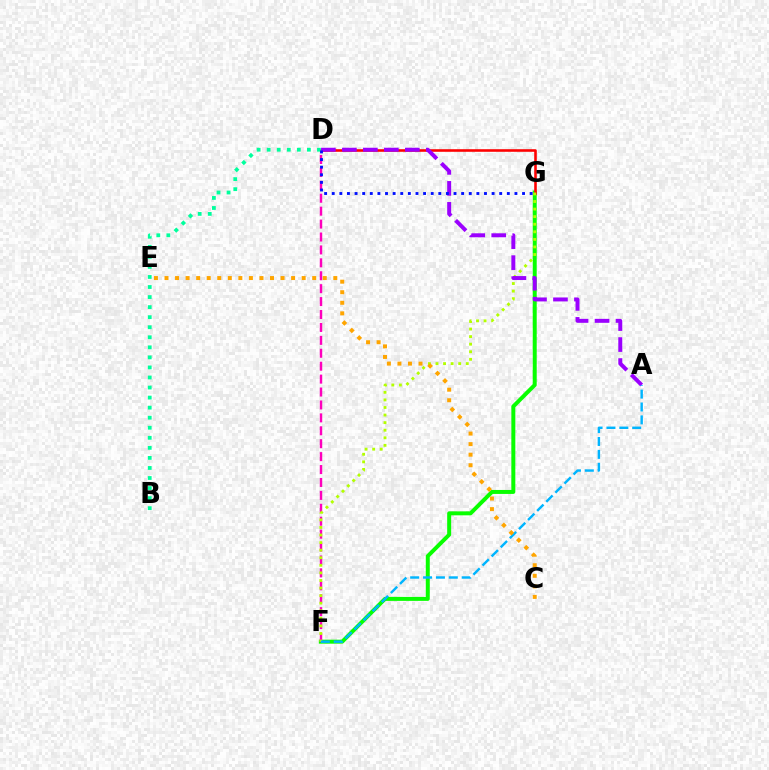{('F', 'G'): [{'color': '#08ff00', 'line_style': 'solid', 'thickness': 2.86}, {'color': '#b3ff00', 'line_style': 'dotted', 'thickness': 2.06}], ('D', 'F'): [{'color': '#ff00bd', 'line_style': 'dashed', 'thickness': 1.76}], ('D', 'G'): [{'color': '#ff0000', 'line_style': 'solid', 'thickness': 1.86}, {'color': '#0010ff', 'line_style': 'dotted', 'thickness': 2.07}], ('A', 'D'): [{'color': '#9b00ff', 'line_style': 'dashed', 'thickness': 2.85}], ('A', 'F'): [{'color': '#00b5ff', 'line_style': 'dashed', 'thickness': 1.75}], ('B', 'D'): [{'color': '#00ff9d', 'line_style': 'dotted', 'thickness': 2.73}], ('C', 'E'): [{'color': '#ffa500', 'line_style': 'dotted', 'thickness': 2.87}]}